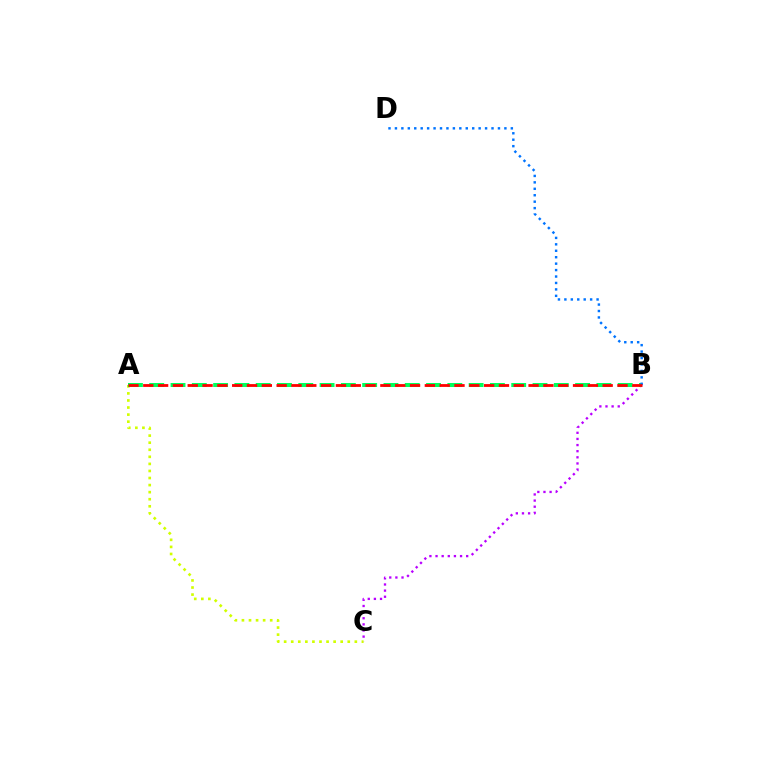{('A', 'C'): [{'color': '#d1ff00', 'line_style': 'dotted', 'thickness': 1.92}], ('B', 'C'): [{'color': '#b900ff', 'line_style': 'dotted', 'thickness': 1.66}], ('A', 'B'): [{'color': '#00ff5c', 'line_style': 'dashed', 'thickness': 2.89}, {'color': '#ff0000', 'line_style': 'dashed', 'thickness': 2.01}], ('B', 'D'): [{'color': '#0074ff', 'line_style': 'dotted', 'thickness': 1.75}]}